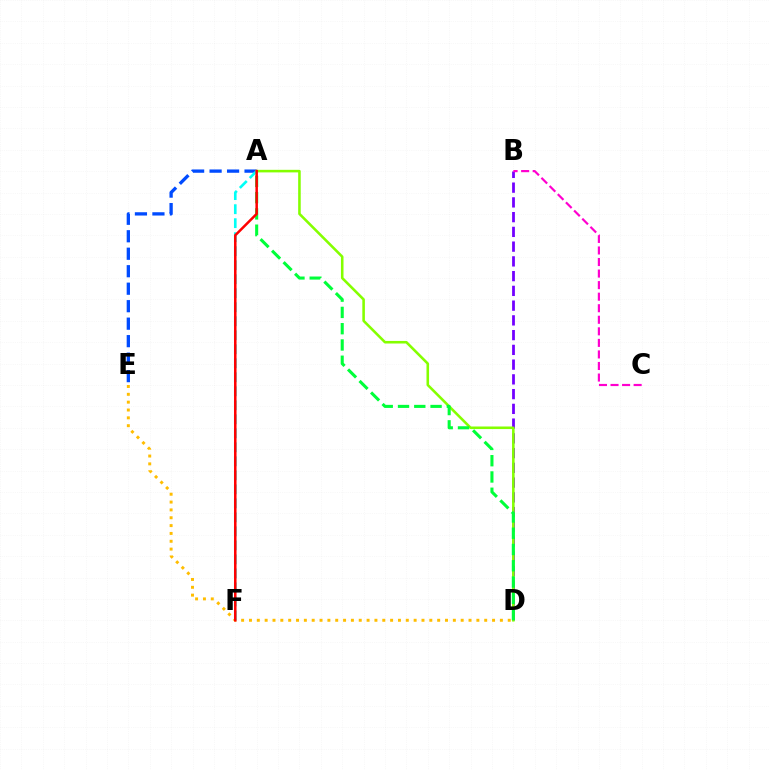{('A', 'E'): [{'color': '#004bff', 'line_style': 'dashed', 'thickness': 2.38}], ('D', 'E'): [{'color': '#ffbd00', 'line_style': 'dotted', 'thickness': 2.13}], ('B', 'D'): [{'color': '#7200ff', 'line_style': 'dashed', 'thickness': 2.0}], ('A', 'D'): [{'color': '#84ff00', 'line_style': 'solid', 'thickness': 1.85}, {'color': '#00ff39', 'line_style': 'dashed', 'thickness': 2.21}], ('B', 'C'): [{'color': '#ff00cf', 'line_style': 'dashed', 'thickness': 1.57}], ('A', 'F'): [{'color': '#00fff6', 'line_style': 'dashed', 'thickness': 1.9}, {'color': '#ff0000', 'line_style': 'solid', 'thickness': 1.81}]}